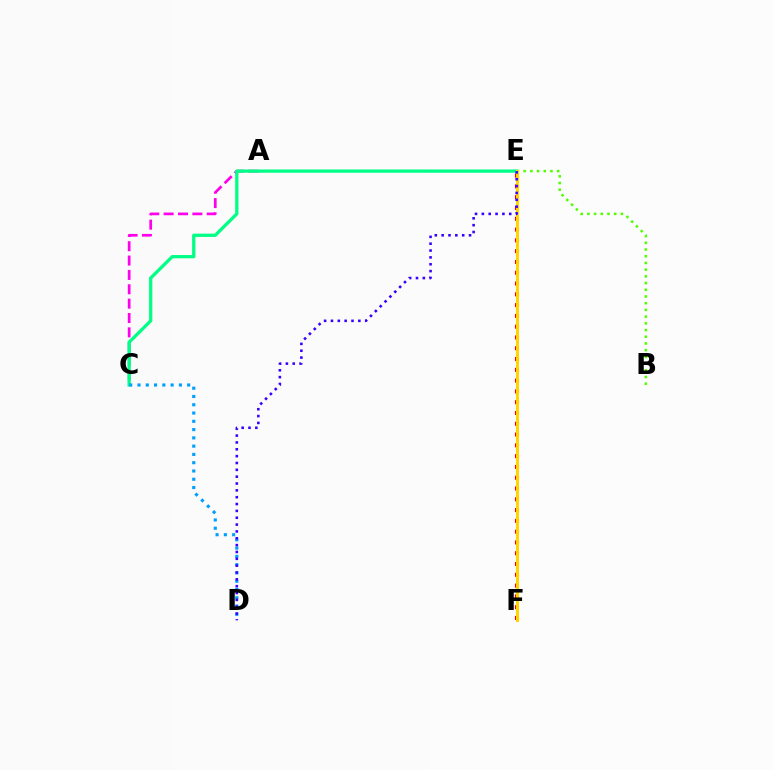{('B', 'E'): [{'color': '#4fff00', 'line_style': 'dotted', 'thickness': 1.82}], ('E', 'F'): [{'color': '#ff0000', 'line_style': 'dotted', 'thickness': 2.93}, {'color': '#ffd500', 'line_style': 'solid', 'thickness': 2.12}], ('A', 'C'): [{'color': '#ff00ed', 'line_style': 'dashed', 'thickness': 1.95}], ('C', 'E'): [{'color': '#00ff86', 'line_style': 'solid', 'thickness': 2.36}], ('C', 'D'): [{'color': '#009eff', 'line_style': 'dotted', 'thickness': 2.25}], ('D', 'E'): [{'color': '#3700ff', 'line_style': 'dotted', 'thickness': 1.86}]}